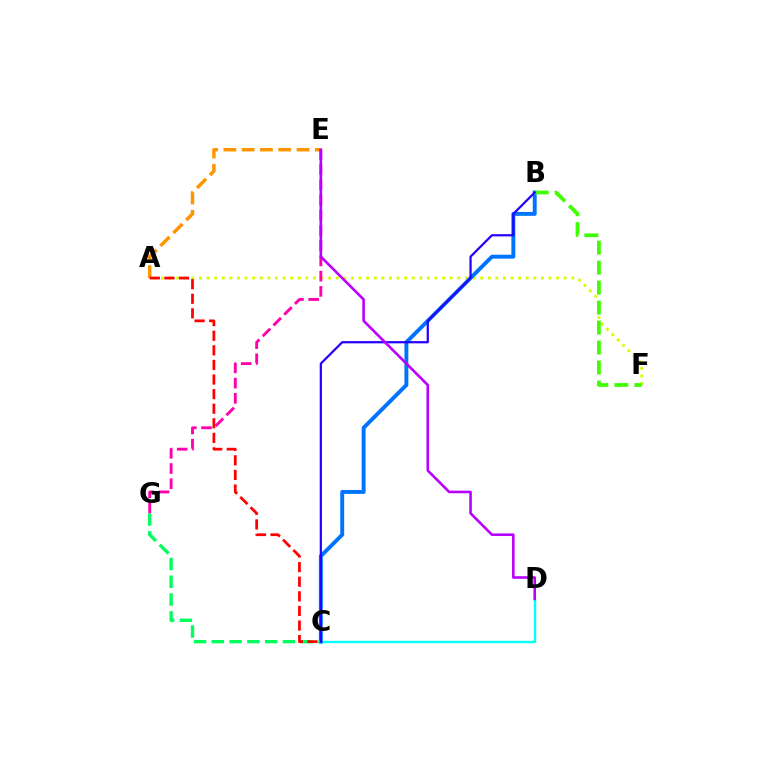{('A', 'E'): [{'color': '#ff9400', 'line_style': 'dashed', 'thickness': 2.48}], ('A', 'F'): [{'color': '#d1ff00', 'line_style': 'dotted', 'thickness': 2.06}], ('C', 'D'): [{'color': '#00fff6', 'line_style': 'solid', 'thickness': 1.69}], ('B', 'C'): [{'color': '#0074ff', 'line_style': 'solid', 'thickness': 2.82}, {'color': '#2500ff', 'line_style': 'solid', 'thickness': 1.6}], ('E', 'G'): [{'color': '#ff00ac', 'line_style': 'dashed', 'thickness': 2.07}], ('B', 'F'): [{'color': '#3dff00', 'line_style': 'dashed', 'thickness': 2.71}], ('C', 'G'): [{'color': '#00ff5c', 'line_style': 'dashed', 'thickness': 2.41}], ('D', 'E'): [{'color': '#b900ff', 'line_style': 'solid', 'thickness': 1.87}], ('A', 'C'): [{'color': '#ff0000', 'line_style': 'dashed', 'thickness': 1.98}]}